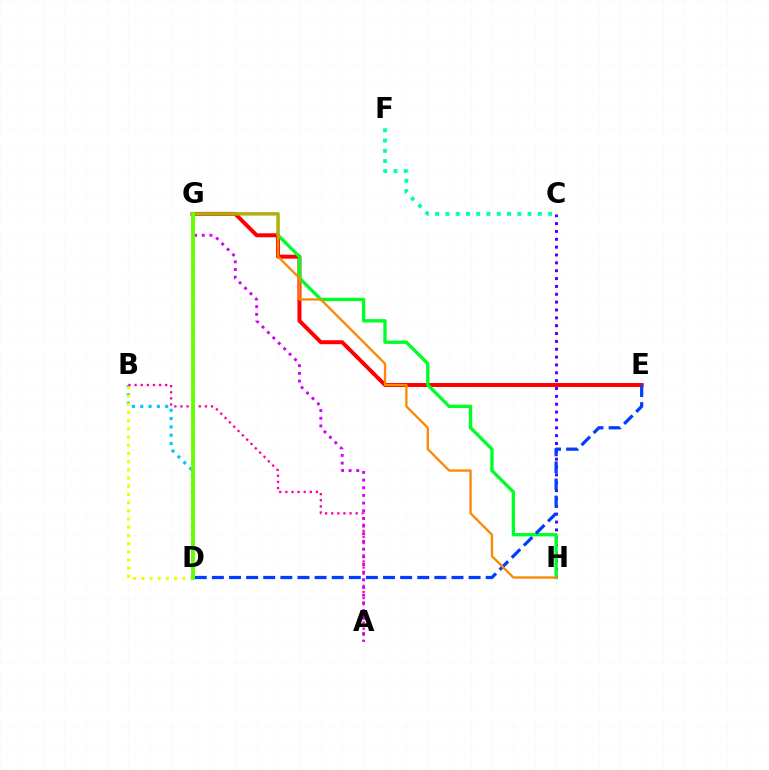{('B', 'D'): [{'color': '#00c7ff', 'line_style': 'dotted', 'thickness': 2.26}, {'color': '#eeff00', 'line_style': 'dotted', 'thickness': 2.23}], ('C', 'H'): [{'color': '#4f00ff', 'line_style': 'dotted', 'thickness': 2.13}], ('E', 'G'): [{'color': '#ff0000', 'line_style': 'solid', 'thickness': 2.86}], ('A', 'B'): [{'color': '#ff00a0', 'line_style': 'dotted', 'thickness': 1.66}], ('G', 'H'): [{'color': '#00ff27', 'line_style': 'solid', 'thickness': 2.41}, {'color': '#ff8800', 'line_style': 'solid', 'thickness': 1.67}], ('C', 'F'): [{'color': '#00ffaf', 'line_style': 'dotted', 'thickness': 2.79}], ('D', 'E'): [{'color': '#003fff', 'line_style': 'dashed', 'thickness': 2.32}], ('A', 'G'): [{'color': '#d600ff', 'line_style': 'dotted', 'thickness': 2.08}], ('D', 'G'): [{'color': '#66ff00', 'line_style': 'solid', 'thickness': 2.77}]}